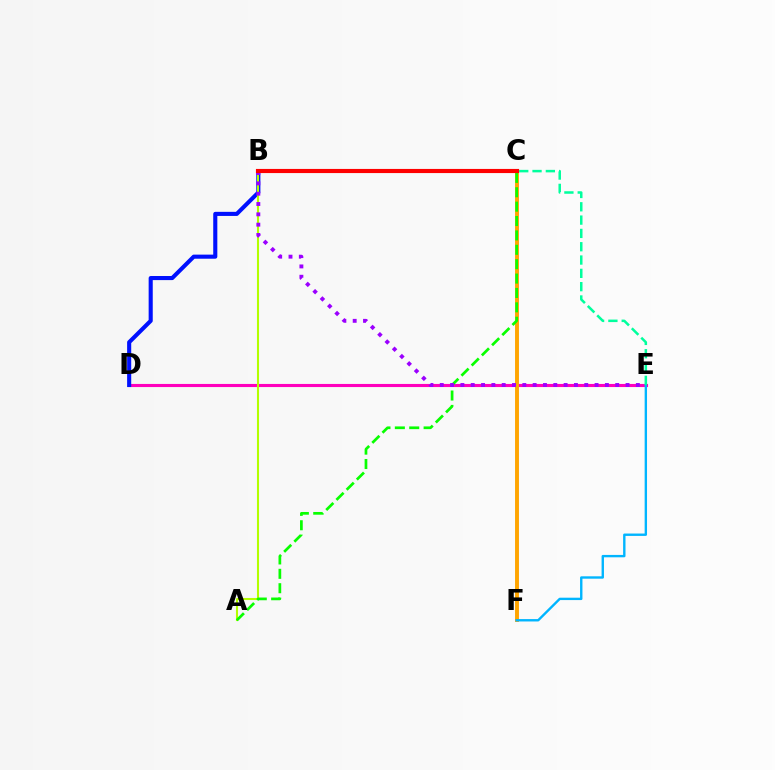{('D', 'E'): [{'color': '#ff00bd', 'line_style': 'solid', 'thickness': 2.24}], ('C', 'F'): [{'color': '#ffa500', 'line_style': 'solid', 'thickness': 2.81}], ('E', 'F'): [{'color': '#00b5ff', 'line_style': 'solid', 'thickness': 1.71}], ('B', 'D'): [{'color': '#0010ff', 'line_style': 'solid', 'thickness': 2.95}], ('A', 'B'): [{'color': '#b3ff00', 'line_style': 'solid', 'thickness': 1.5}], ('C', 'E'): [{'color': '#00ff9d', 'line_style': 'dashed', 'thickness': 1.81}], ('A', 'C'): [{'color': '#08ff00', 'line_style': 'dashed', 'thickness': 1.95}], ('B', 'E'): [{'color': '#9b00ff', 'line_style': 'dotted', 'thickness': 2.8}], ('B', 'C'): [{'color': '#ff0000', 'line_style': 'solid', 'thickness': 2.97}]}